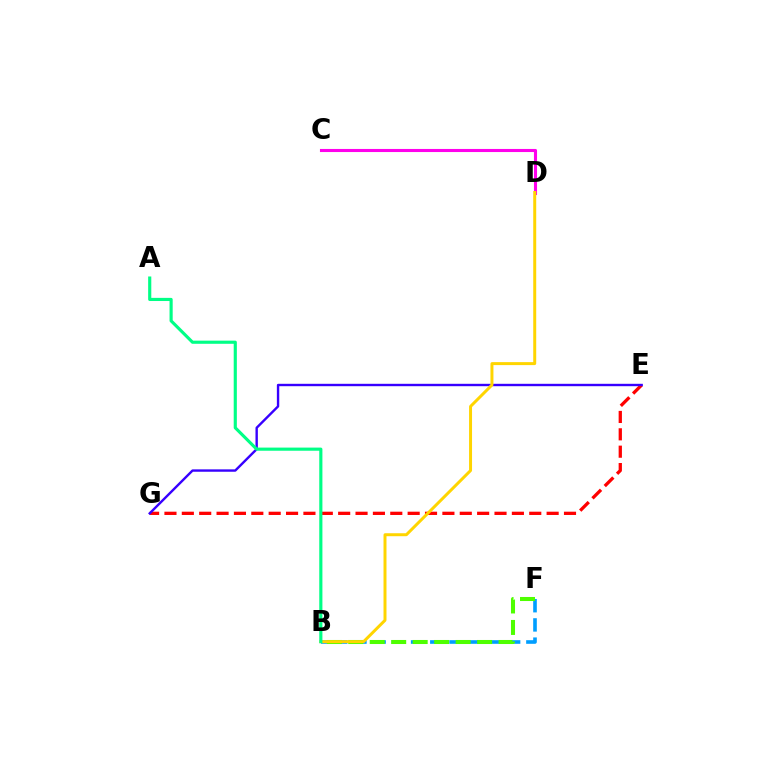{('E', 'G'): [{'color': '#ff0000', 'line_style': 'dashed', 'thickness': 2.36}, {'color': '#3700ff', 'line_style': 'solid', 'thickness': 1.72}], ('B', 'F'): [{'color': '#009eff', 'line_style': 'dashed', 'thickness': 2.61}, {'color': '#4fff00', 'line_style': 'dashed', 'thickness': 2.92}], ('C', 'D'): [{'color': '#ff00ed', 'line_style': 'solid', 'thickness': 2.23}], ('B', 'D'): [{'color': '#ffd500', 'line_style': 'solid', 'thickness': 2.14}], ('A', 'B'): [{'color': '#00ff86', 'line_style': 'solid', 'thickness': 2.26}]}